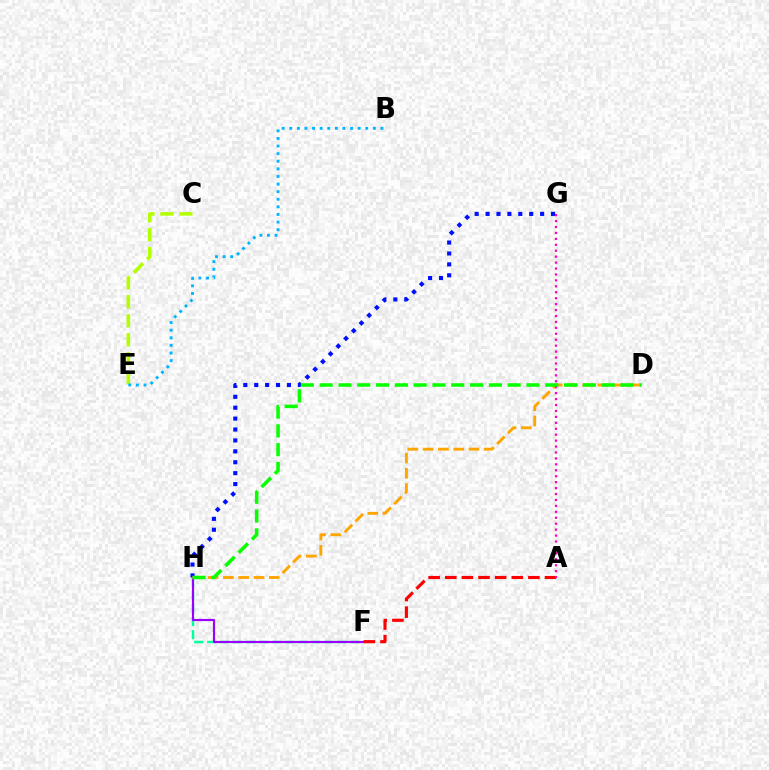{('G', 'H'): [{'color': '#0010ff', 'line_style': 'dotted', 'thickness': 2.96}], ('C', 'E'): [{'color': '#b3ff00', 'line_style': 'dashed', 'thickness': 2.58}], ('F', 'H'): [{'color': '#00ff9d', 'line_style': 'dashed', 'thickness': 1.77}, {'color': '#9b00ff', 'line_style': 'solid', 'thickness': 1.56}], ('B', 'E'): [{'color': '#00b5ff', 'line_style': 'dotted', 'thickness': 2.07}], ('D', 'H'): [{'color': '#ffa500', 'line_style': 'dashed', 'thickness': 2.08}, {'color': '#08ff00', 'line_style': 'dashed', 'thickness': 2.55}], ('A', 'F'): [{'color': '#ff0000', 'line_style': 'dashed', 'thickness': 2.26}], ('A', 'G'): [{'color': '#ff00bd', 'line_style': 'dotted', 'thickness': 1.61}]}